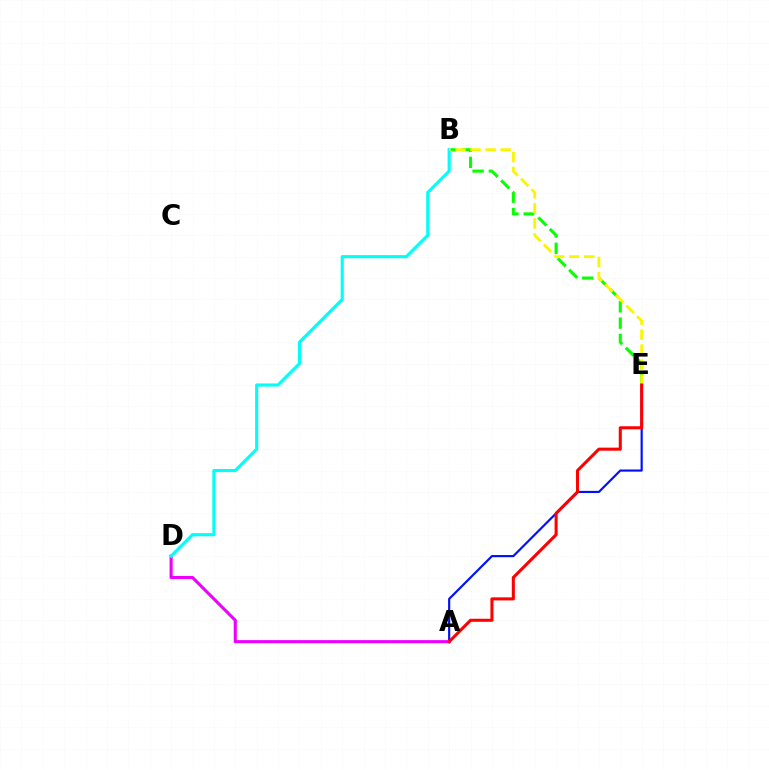{('A', 'E'): [{'color': '#0010ff', 'line_style': 'solid', 'thickness': 1.56}, {'color': '#ff0000', 'line_style': 'solid', 'thickness': 2.2}], ('B', 'E'): [{'color': '#08ff00', 'line_style': 'dashed', 'thickness': 2.21}, {'color': '#fcf500', 'line_style': 'dashed', 'thickness': 2.04}], ('A', 'D'): [{'color': '#ee00ff', 'line_style': 'solid', 'thickness': 2.23}], ('B', 'D'): [{'color': '#00fff6', 'line_style': 'solid', 'thickness': 2.25}]}